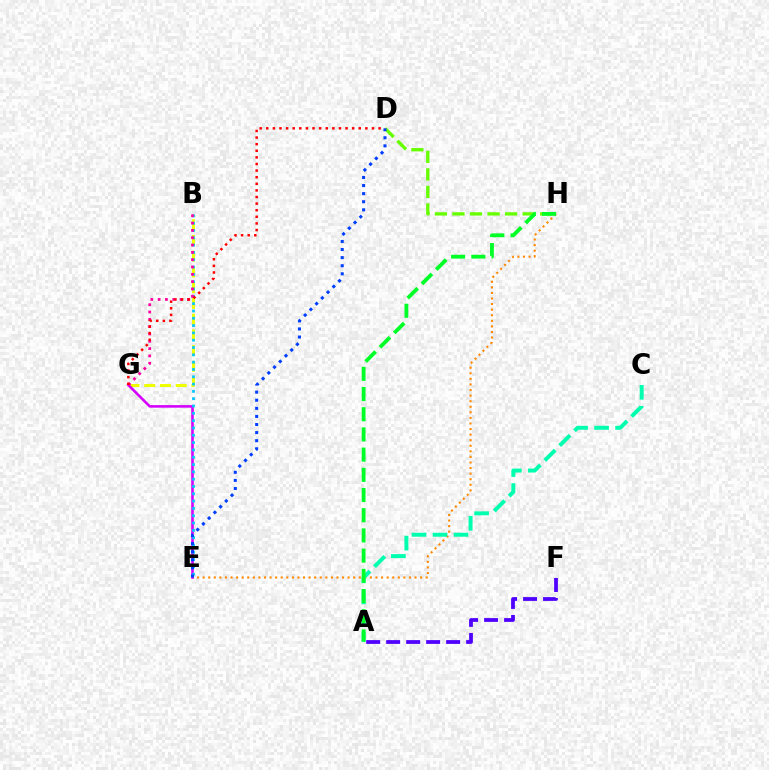{('A', 'F'): [{'color': '#4f00ff', 'line_style': 'dashed', 'thickness': 2.72}], ('E', 'H'): [{'color': '#ff8800', 'line_style': 'dotted', 'thickness': 1.51}], ('D', 'H'): [{'color': '#66ff00', 'line_style': 'dashed', 'thickness': 2.38}], ('B', 'G'): [{'color': '#eeff00', 'line_style': 'dashed', 'thickness': 2.14}, {'color': '#ff00a0', 'line_style': 'dotted', 'thickness': 1.99}], ('E', 'G'): [{'color': '#d600ff', 'line_style': 'solid', 'thickness': 1.86}], ('A', 'C'): [{'color': '#00ffaf', 'line_style': 'dashed', 'thickness': 2.85}], ('B', 'E'): [{'color': '#00c7ff', 'line_style': 'dotted', 'thickness': 1.99}], ('A', 'H'): [{'color': '#00ff27', 'line_style': 'dashed', 'thickness': 2.74}], ('D', 'E'): [{'color': '#003fff', 'line_style': 'dotted', 'thickness': 2.2}], ('D', 'G'): [{'color': '#ff0000', 'line_style': 'dotted', 'thickness': 1.8}]}